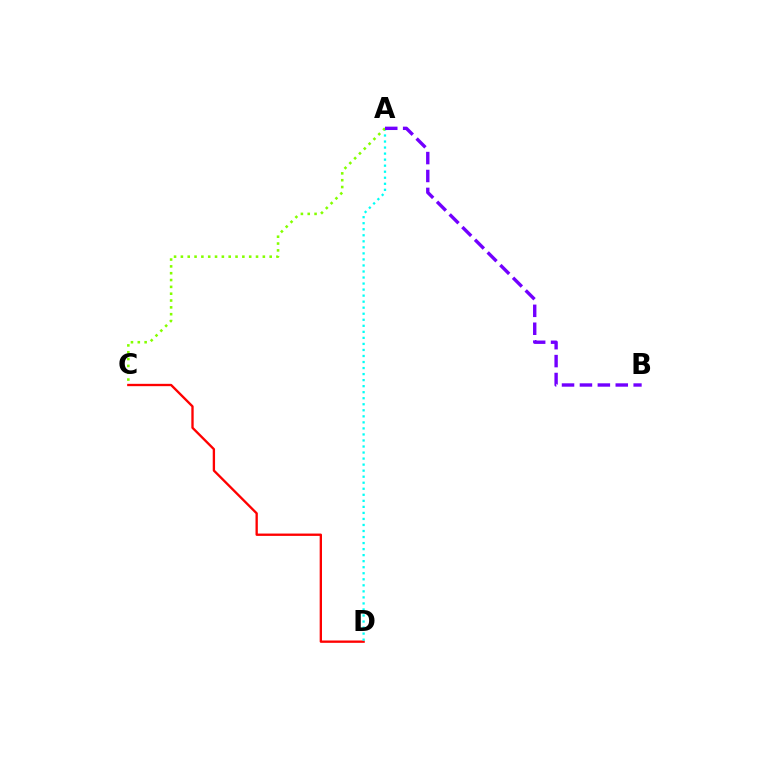{('C', 'D'): [{'color': '#ff0000', 'line_style': 'solid', 'thickness': 1.68}], ('A', 'D'): [{'color': '#00fff6', 'line_style': 'dotted', 'thickness': 1.64}], ('A', 'C'): [{'color': '#84ff00', 'line_style': 'dotted', 'thickness': 1.86}], ('A', 'B'): [{'color': '#7200ff', 'line_style': 'dashed', 'thickness': 2.43}]}